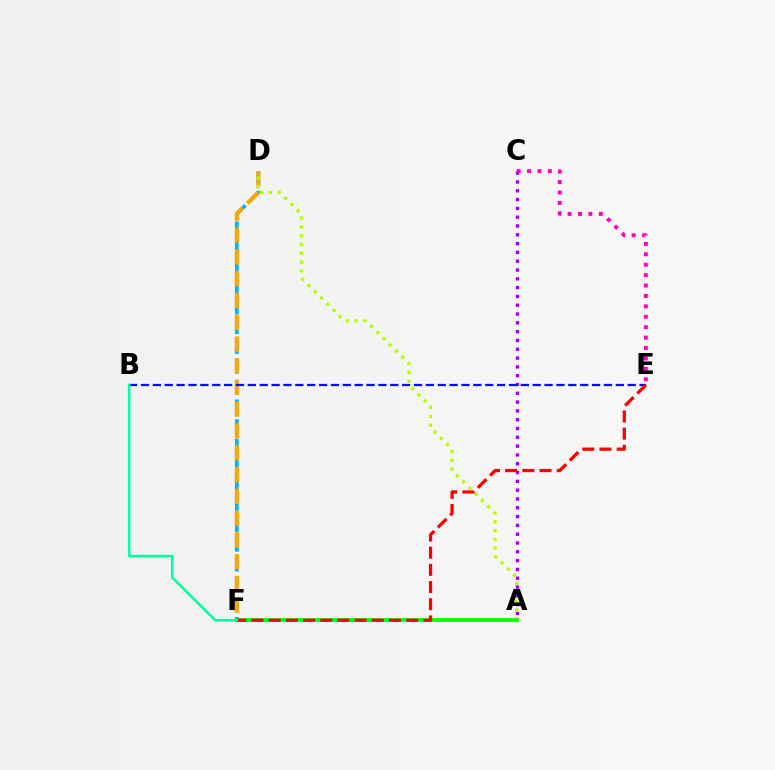{('A', 'C'): [{'color': '#9b00ff', 'line_style': 'dotted', 'thickness': 2.39}], ('D', 'F'): [{'color': '#00b5ff', 'line_style': 'dashed', 'thickness': 2.69}, {'color': '#ffa500', 'line_style': 'dashed', 'thickness': 2.96}], ('B', 'E'): [{'color': '#0010ff', 'line_style': 'dashed', 'thickness': 1.61}], ('A', 'D'): [{'color': '#b3ff00', 'line_style': 'dotted', 'thickness': 2.4}], ('C', 'E'): [{'color': '#ff00bd', 'line_style': 'dotted', 'thickness': 2.83}], ('A', 'F'): [{'color': '#08ff00', 'line_style': 'solid', 'thickness': 2.71}], ('E', 'F'): [{'color': '#ff0000', 'line_style': 'dashed', 'thickness': 2.34}], ('B', 'F'): [{'color': '#00ff9d', 'line_style': 'solid', 'thickness': 1.84}]}